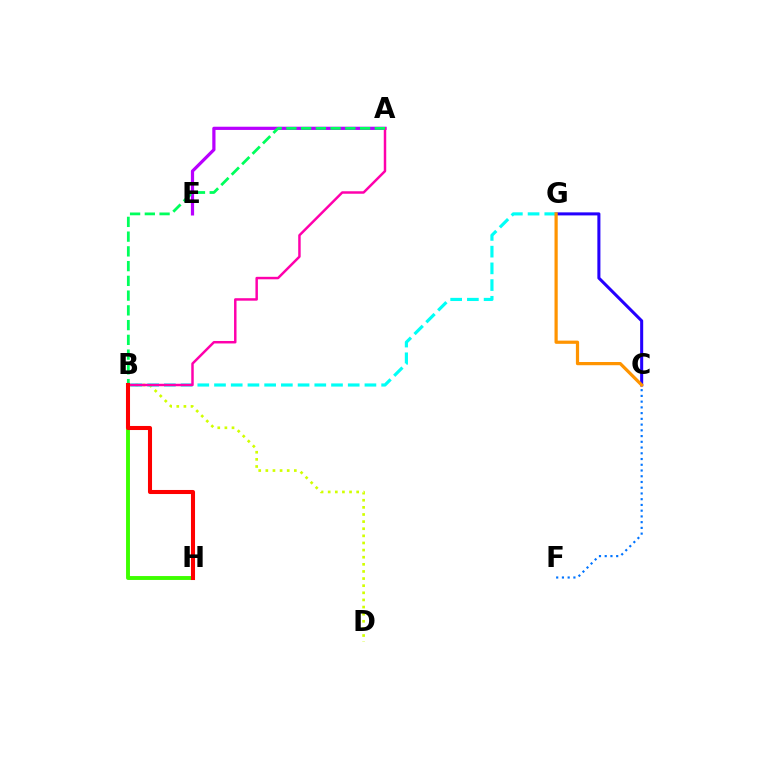{('C', 'G'): [{'color': '#2500ff', 'line_style': 'solid', 'thickness': 2.19}, {'color': '#ff9400', 'line_style': 'solid', 'thickness': 2.31}], ('B', 'D'): [{'color': '#d1ff00', 'line_style': 'dotted', 'thickness': 1.93}], ('B', 'G'): [{'color': '#00fff6', 'line_style': 'dashed', 'thickness': 2.27}], ('A', 'E'): [{'color': '#b900ff', 'line_style': 'solid', 'thickness': 2.31}], ('A', 'B'): [{'color': '#ff00ac', 'line_style': 'solid', 'thickness': 1.78}, {'color': '#00ff5c', 'line_style': 'dashed', 'thickness': 2.0}], ('C', 'F'): [{'color': '#0074ff', 'line_style': 'dotted', 'thickness': 1.56}], ('B', 'H'): [{'color': '#3dff00', 'line_style': 'solid', 'thickness': 2.81}, {'color': '#ff0000', 'line_style': 'solid', 'thickness': 2.92}]}